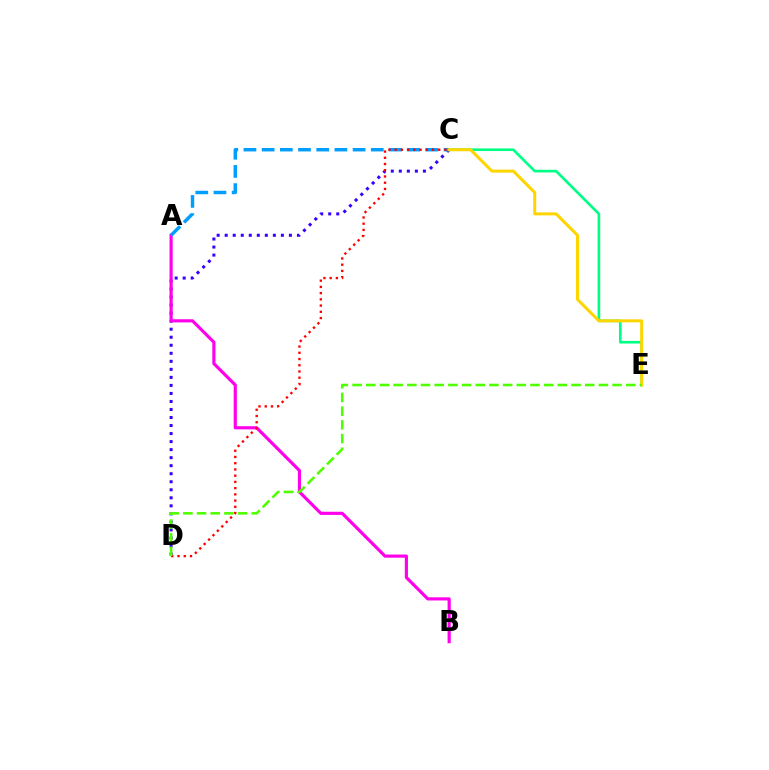{('C', 'D'): [{'color': '#3700ff', 'line_style': 'dotted', 'thickness': 2.18}, {'color': '#ff0000', 'line_style': 'dotted', 'thickness': 1.69}], ('A', 'B'): [{'color': '#ff00ed', 'line_style': 'solid', 'thickness': 2.27}], ('C', 'E'): [{'color': '#00ff86', 'line_style': 'solid', 'thickness': 1.91}, {'color': '#ffd500', 'line_style': 'solid', 'thickness': 2.16}], ('A', 'C'): [{'color': '#009eff', 'line_style': 'dashed', 'thickness': 2.47}], ('D', 'E'): [{'color': '#4fff00', 'line_style': 'dashed', 'thickness': 1.86}]}